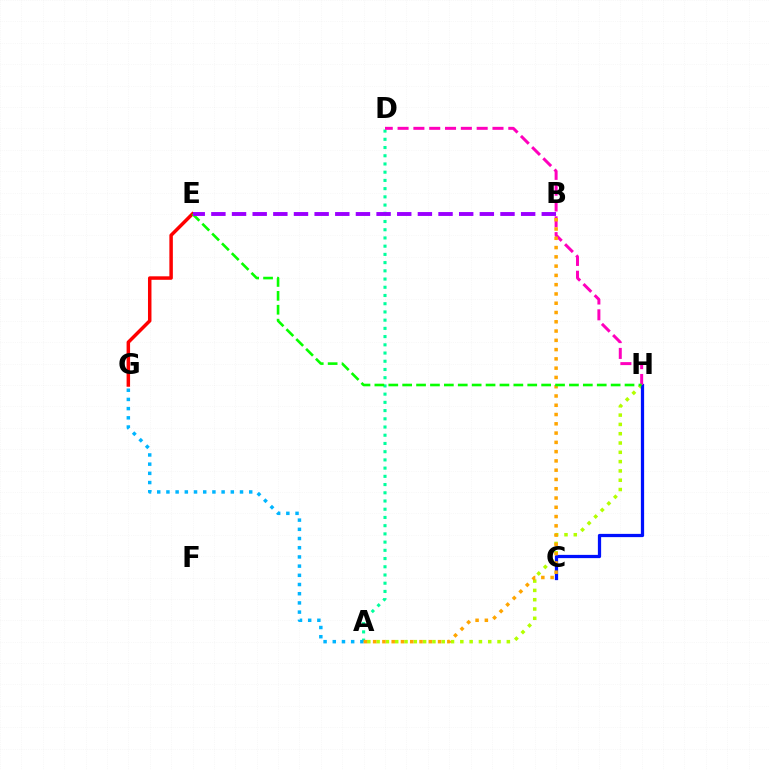{('A', 'H'): [{'color': '#b3ff00', 'line_style': 'dotted', 'thickness': 2.53}], ('C', 'H'): [{'color': '#0010ff', 'line_style': 'solid', 'thickness': 2.33}], ('E', 'G'): [{'color': '#ff0000', 'line_style': 'solid', 'thickness': 2.51}], ('A', 'D'): [{'color': '#00ff9d', 'line_style': 'dotted', 'thickness': 2.23}], ('D', 'H'): [{'color': '#ff00bd', 'line_style': 'dashed', 'thickness': 2.15}], ('A', 'G'): [{'color': '#00b5ff', 'line_style': 'dotted', 'thickness': 2.5}], ('A', 'B'): [{'color': '#ffa500', 'line_style': 'dotted', 'thickness': 2.52}], ('E', 'H'): [{'color': '#08ff00', 'line_style': 'dashed', 'thickness': 1.89}], ('B', 'E'): [{'color': '#9b00ff', 'line_style': 'dashed', 'thickness': 2.81}]}